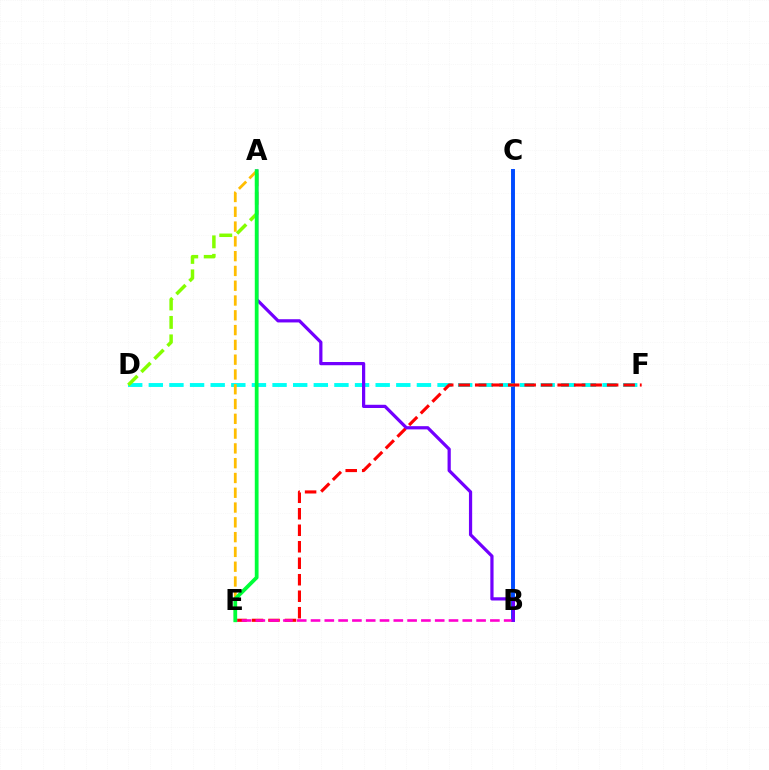{('B', 'C'): [{'color': '#004bff', 'line_style': 'solid', 'thickness': 2.83}], ('D', 'F'): [{'color': '#00fff6', 'line_style': 'dashed', 'thickness': 2.8}], ('E', 'F'): [{'color': '#ff0000', 'line_style': 'dashed', 'thickness': 2.24}], ('B', 'E'): [{'color': '#ff00cf', 'line_style': 'dashed', 'thickness': 1.87}], ('A', 'D'): [{'color': '#84ff00', 'line_style': 'dashed', 'thickness': 2.51}], ('A', 'E'): [{'color': '#ffbd00', 'line_style': 'dashed', 'thickness': 2.01}, {'color': '#00ff39', 'line_style': 'solid', 'thickness': 2.71}], ('A', 'B'): [{'color': '#7200ff', 'line_style': 'solid', 'thickness': 2.32}]}